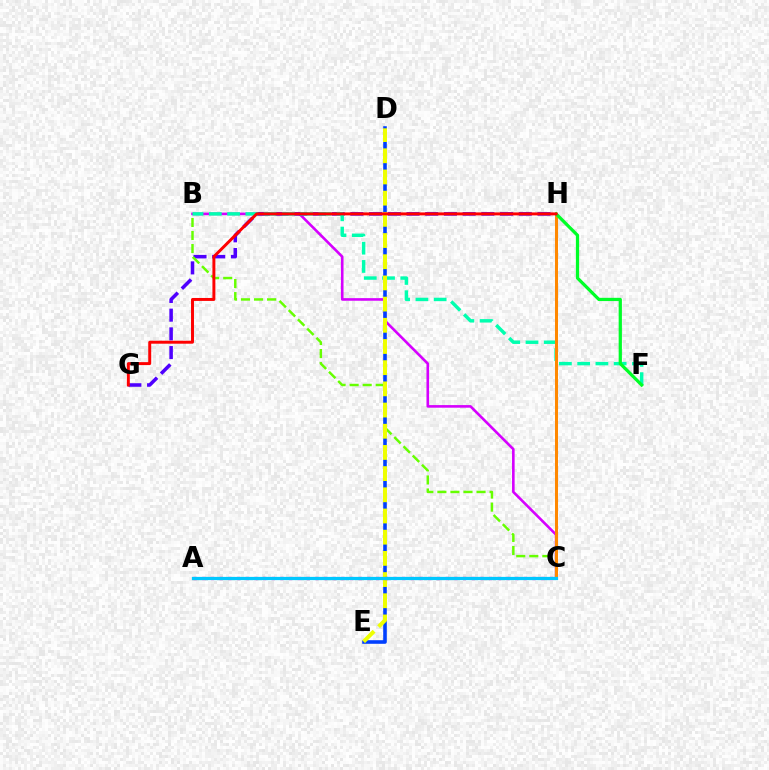{('B', 'C'): [{'color': '#d600ff', 'line_style': 'solid', 'thickness': 1.88}, {'color': '#66ff00', 'line_style': 'dashed', 'thickness': 1.77}], ('G', 'H'): [{'color': '#4f00ff', 'line_style': 'dashed', 'thickness': 2.54}, {'color': '#ff0000', 'line_style': 'solid', 'thickness': 2.13}], ('B', 'F'): [{'color': '#00ffaf', 'line_style': 'dashed', 'thickness': 2.48}], ('D', 'E'): [{'color': '#003fff', 'line_style': 'solid', 'thickness': 2.58}, {'color': '#eeff00', 'line_style': 'dashed', 'thickness': 2.88}], ('C', 'H'): [{'color': '#ff8800', 'line_style': 'solid', 'thickness': 2.18}], ('F', 'H'): [{'color': '#00ff27', 'line_style': 'solid', 'thickness': 2.33}], ('A', 'C'): [{'color': '#ff00a0', 'line_style': 'dotted', 'thickness': 2.36}, {'color': '#00c7ff', 'line_style': 'solid', 'thickness': 2.33}]}